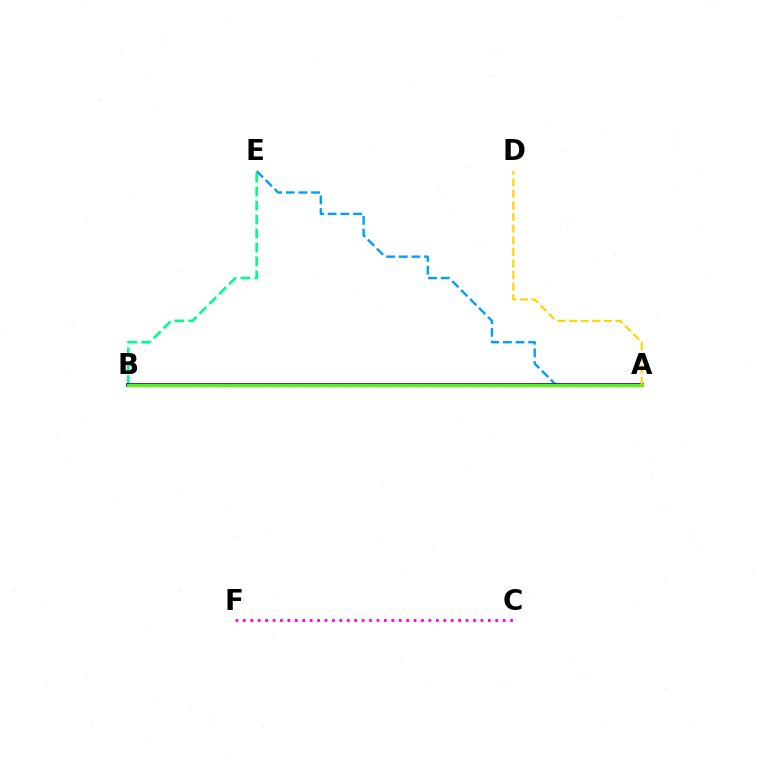{('B', 'E'): [{'color': '#00ff86', 'line_style': 'dashed', 'thickness': 1.9}], ('A', 'E'): [{'color': '#009eff', 'line_style': 'dashed', 'thickness': 1.72}], ('A', 'B'): [{'color': '#3700ff', 'line_style': 'solid', 'thickness': 2.7}, {'color': '#ff0000', 'line_style': 'dashed', 'thickness': 1.94}, {'color': '#4fff00', 'line_style': 'solid', 'thickness': 2.12}], ('A', 'D'): [{'color': '#ffd500', 'line_style': 'dashed', 'thickness': 1.58}], ('C', 'F'): [{'color': '#ff00ed', 'line_style': 'dotted', 'thickness': 2.02}]}